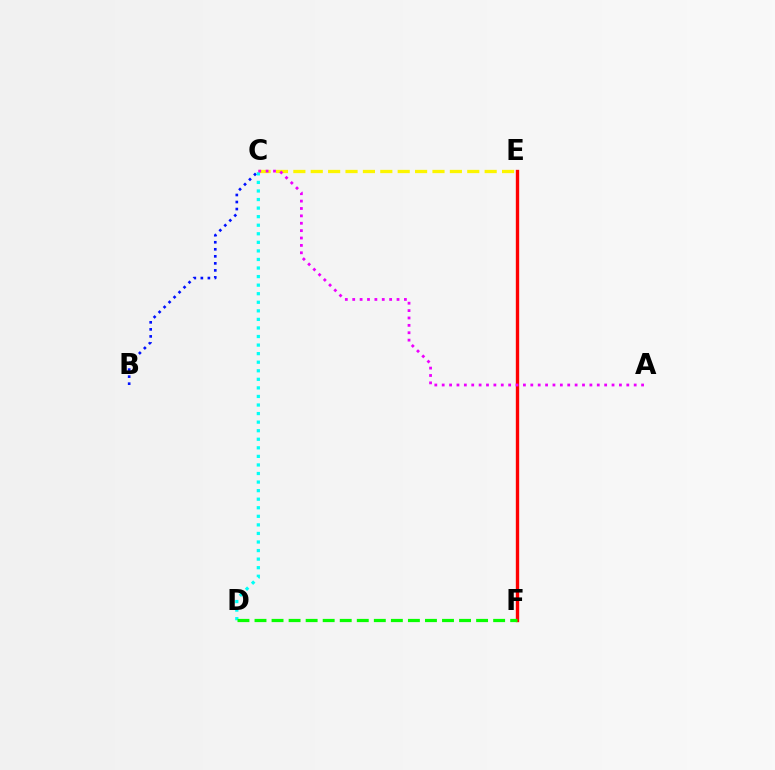{('C', 'E'): [{'color': '#fcf500', 'line_style': 'dashed', 'thickness': 2.36}], ('B', 'C'): [{'color': '#0010ff', 'line_style': 'dotted', 'thickness': 1.91}], ('E', 'F'): [{'color': '#ff0000', 'line_style': 'solid', 'thickness': 2.41}], ('C', 'D'): [{'color': '#00fff6', 'line_style': 'dotted', 'thickness': 2.33}], ('A', 'C'): [{'color': '#ee00ff', 'line_style': 'dotted', 'thickness': 2.01}], ('D', 'F'): [{'color': '#08ff00', 'line_style': 'dashed', 'thickness': 2.32}]}